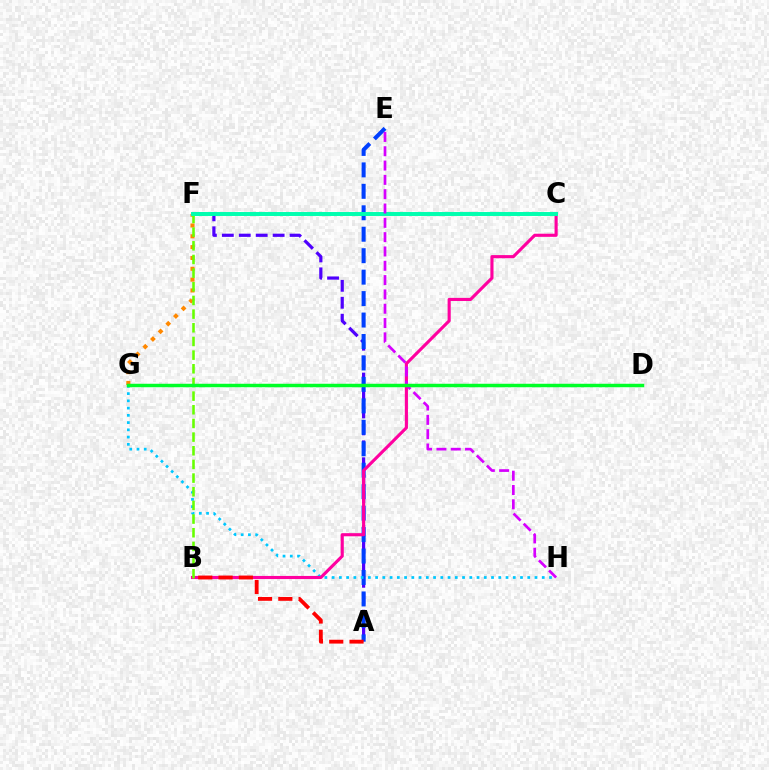{('F', 'G'): [{'color': '#ff8800', 'line_style': 'dotted', 'thickness': 2.94}], ('A', 'F'): [{'color': '#4f00ff', 'line_style': 'dashed', 'thickness': 2.3}], ('A', 'E'): [{'color': '#003fff', 'line_style': 'dashed', 'thickness': 2.91}], ('G', 'H'): [{'color': '#00c7ff', 'line_style': 'dotted', 'thickness': 1.97}], ('C', 'F'): [{'color': '#eeff00', 'line_style': 'dashed', 'thickness': 1.56}, {'color': '#00ffaf', 'line_style': 'solid', 'thickness': 2.85}], ('B', 'C'): [{'color': '#ff00a0', 'line_style': 'solid', 'thickness': 2.25}], ('B', 'F'): [{'color': '#66ff00', 'line_style': 'dashed', 'thickness': 1.86}], ('A', 'B'): [{'color': '#ff0000', 'line_style': 'dashed', 'thickness': 2.76}], ('E', 'H'): [{'color': '#d600ff', 'line_style': 'dashed', 'thickness': 1.94}], ('D', 'G'): [{'color': '#00ff27', 'line_style': 'solid', 'thickness': 2.49}]}